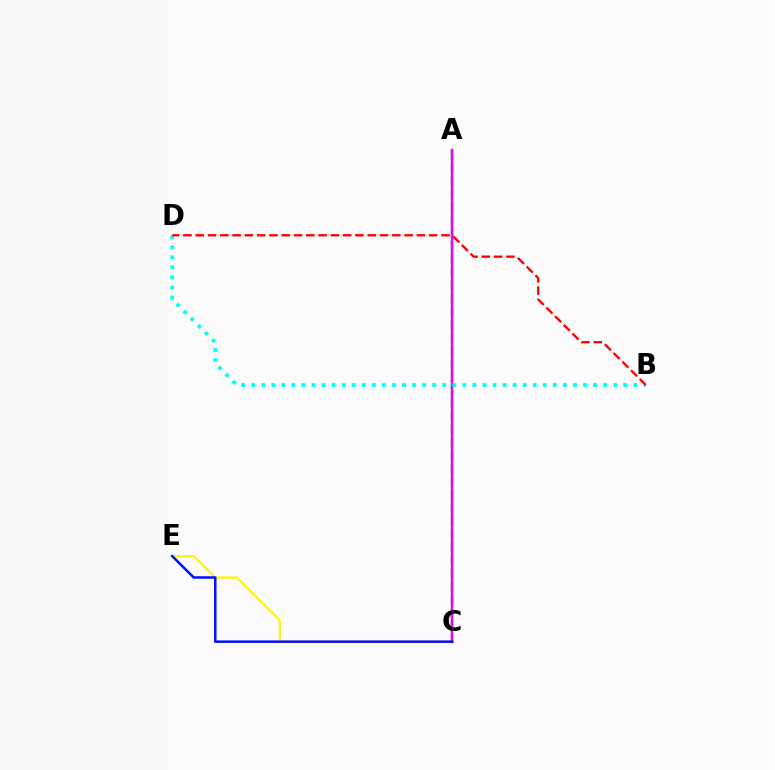{('A', 'C'): [{'color': '#08ff00', 'line_style': 'dashed', 'thickness': 1.78}, {'color': '#ee00ff', 'line_style': 'solid', 'thickness': 1.79}], ('C', 'E'): [{'color': '#fcf500', 'line_style': 'solid', 'thickness': 1.58}, {'color': '#0010ff', 'line_style': 'solid', 'thickness': 1.8}], ('B', 'D'): [{'color': '#00fff6', 'line_style': 'dotted', 'thickness': 2.73}, {'color': '#ff0000', 'line_style': 'dashed', 'thickness': 1.67}]}